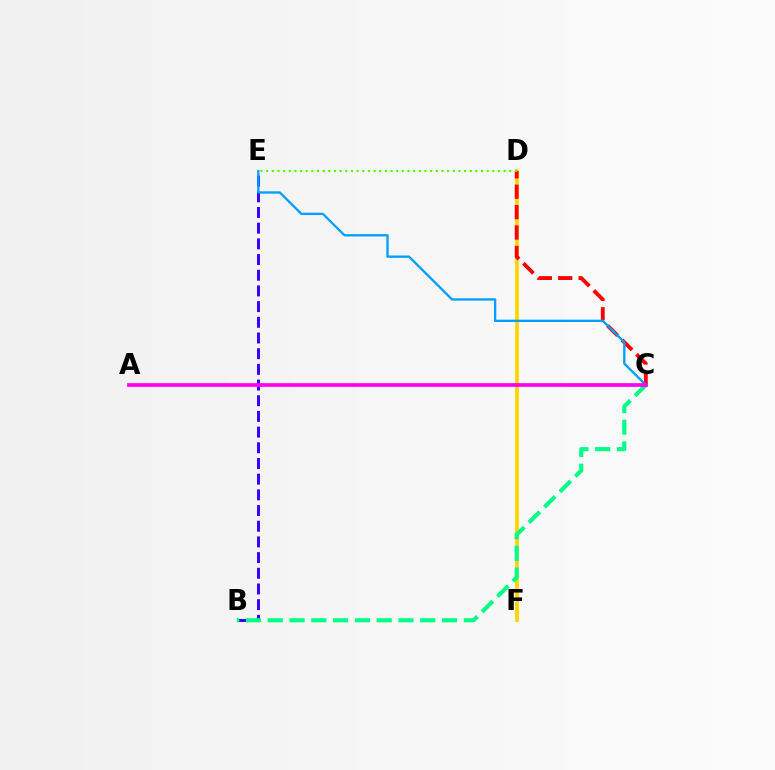{('B', 'E'): [{'color': '#3700ff', 'line_style': 'dashed', 'thickness': 2.13}], ('D', 'F'): [{'color': '#ffd500', 'line_style': 'solid', 'thickness': 2.73}], ('B', 'C'): [{'color': '#00ff86', 'line_style': 'dashed', 'thickness': 2.96}], ('C', 'D'): [{'color': '#ff0000', 'line_style': 'dashed', 'thickness': 2.77}], ('D', 'E'): [{'color': '#4fff00', 'line_style': 'dotted', 'thickness': 1.54}], ('C', 'E'): [{'color': '#009eff', 'line_style': 'solid', 'thickness': 1.68}], ('A', 'C'): [{'color': '#ff00ed', 'line_style': 'solid', 'thickness': 2.65}]}